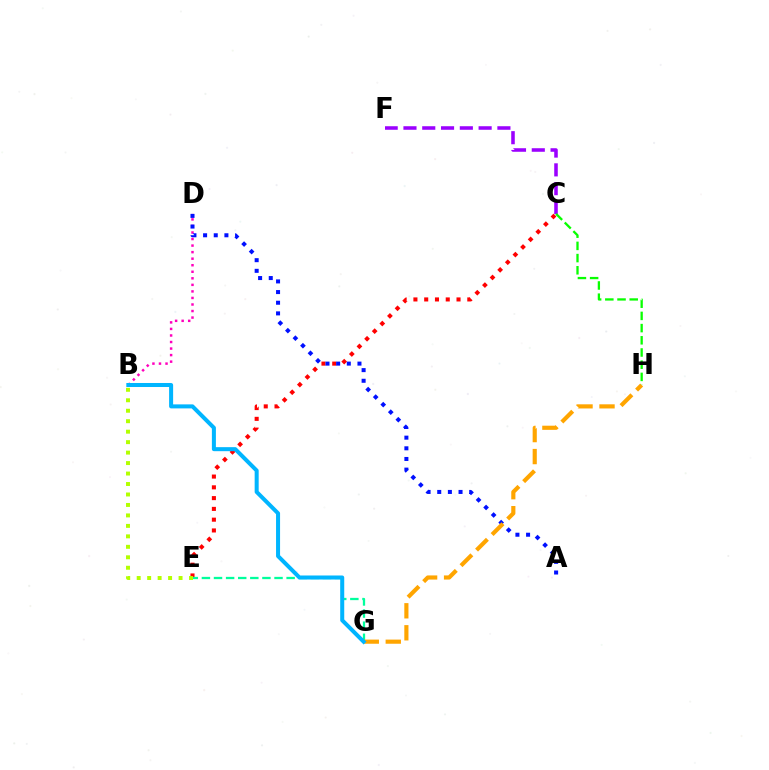{('B', 'D'): [{'color': '#ff00bd', 'line_style': 'dotted', 'thickness': 1.78}], ('C', 'E'): [{'color': '#ff0000', 'line_style': 'dotted', 'thickness': 2.93}], ('B', 'E'): [{'color': '#b3ff00', 'line_style': 'dotted', 'thickness': 2.84}], ('E', 'G'): [{'color': '#00ff9d', 'line_style': 'dashed', 'thickness': 1.64}], ('C', 'F'): [{'color': '#9b00ff', 'line_style': 'dashed', 'thickness': 2.55}], ('A', 'D'): [{'color': '#0010ff', 'line_style': 'dotted', 'thickness': 2.9}], ('G', 'H'): [{'color': '#ffa500', 'line_style': 'dashed', 'thickness': 2.99}], ('C', 'H'): [{'color': '#08ff00', 'line_style': 'dashed', 'thickness': 1.66}], ('B', 'G'): [{'color': '#00b5ff', 'line_style': 'solid', 'thickness': 2.89}]}